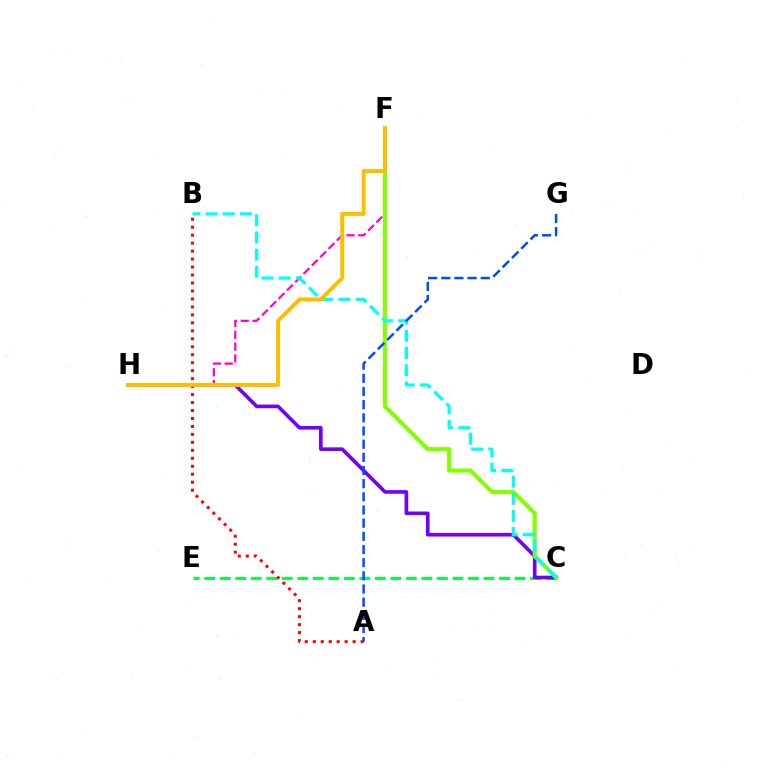{('C', 'E'): [{'color': '#00ff39', 'line_style': 'dashed', 'thickness': 2.11}], ('C', 'H'): [{'color': '#7200ff', 'line_style': 'solid', 'thickness': 2.61}], ('F', 'H'): [{'color': '#ff00cf', 'line_style': 'dashed', 'thickness': 1.6}, {'color': '#ffbd00', 'line_style': 'solid', 'thickness': 2.86}], ('C', 'F'): [{'color': '#84ff00', 'line_style': 'solid', 'thickness': 2.97}], ('A', 'B'): [{'color': '#ff0000', 'line_style': 'dotted', 'thickness': 2.17}], ('B', 'C'): [{'color': '#00fff6', 'line_style': 'dashed', 'thickness': 2.33}], ('A', 'G'): [{'color': '#004bff', 'line_style': 'dashed', 'thickness': 1.79}]}